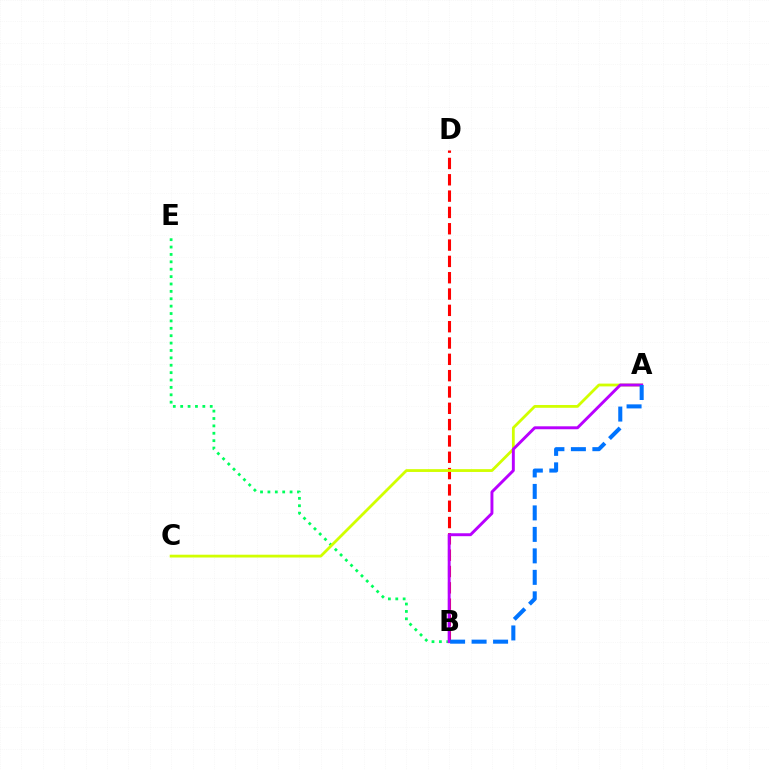{('B', 'D'): [{'color': '#ff0000', 'line_style': 'dashed', 'thickness': 2.22}], ('B', 'E'): [{'color': '#00ff5c', 'line_style': 'dotted', 'thickness': 2.01}], ('A', 'C'): [{'color': '#d1ff00', 'line_style': 'solid', 'thickness': 2.01}], ('A', 'B'): [{'color': '#b900ff', 'line_style': 'solid', 'thickness': 2.11}, {'color': '#0074ff', 'line_style': 'dashed', 'thickness': 2.92}]}